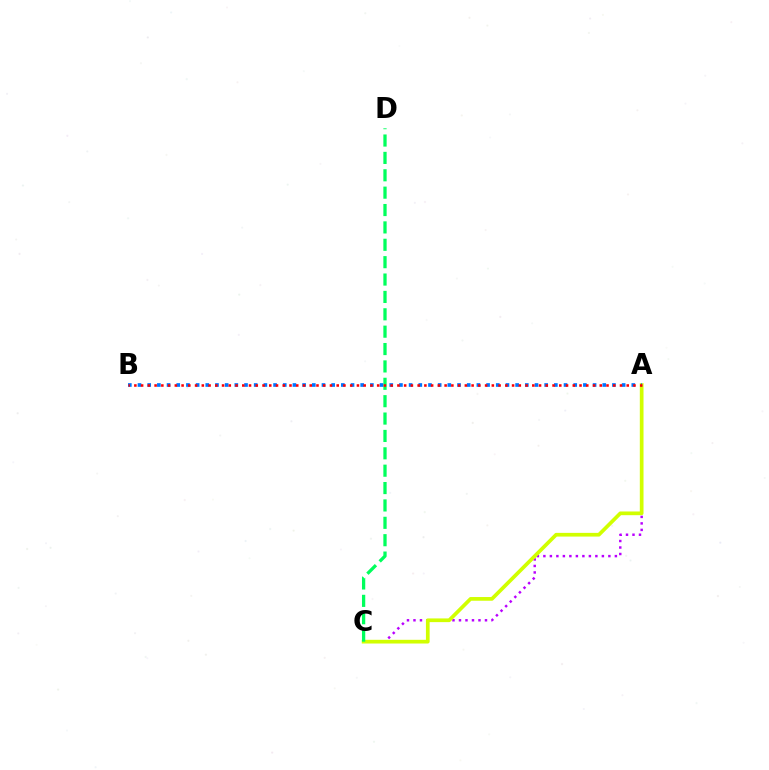{('A', 'C'): [{'color': '#b900ff', 'line_style': 'dotted', 'thickness': 1.77}, {'color': '#d1ff00', 'line_style': 'solid', 'thickness': 2.67}], ('A', 'B'): [{'color': '#0074ff', 'line_style': 'dotted', 'thickness': 2.63}, {'color': '#ff0000', 'line_style': 'dotted', 'thickness': 1.83}], ('C', 'D'): [{'color': '#00ff5c', 'line_style': 'dashed', 'thickness': 2.36}]}